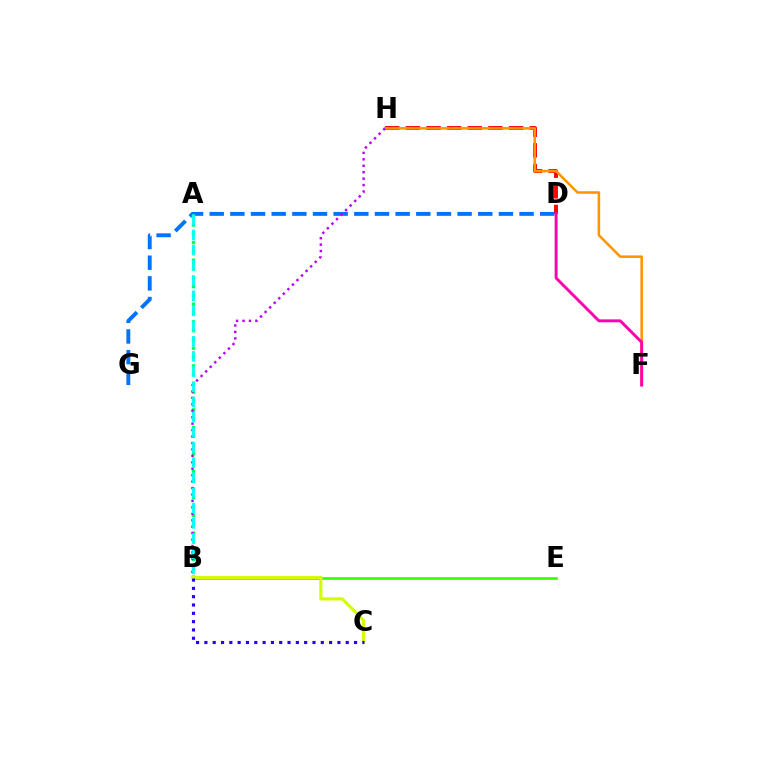{('B', 'E'): [{'color': '#3dff00', 'line_style': 'solid', 'thickness': 1.93}], ('D', 'H'): [{'color': '#ff0000', 'line_style': 'dashed', 'thickness': 2.8}], ('F', 'H'): [{'color': '#ff9400', 'line_style': 'solid', 'thickness': 1.83}], ('D', 'G'): [{'color': '#0074ff', 'line_style': 'dashed', 'thickness': 2.81}], ('A', 'B'): [{'color': '#00ff5c', 'line_style': 'dotted', 'thickness': 2.39}, {'color': '#00fff6', 'line_style': 'dashed', 'thickness': 2.06}], ('B', 'H'): [{'color': '#b900ff', 'line_style': 'dotted', 'thickness': 1.75}], ('B', 'C'): [{'color': '#d1ff00', 'line_style': 'solid', 'thickness': 2.24}, {'color': '#2500ff', 'line_style': 'dotted', 'thickness': 2.26}], ('D', 'F'): [{'color': '#ff00ac', 'line_style': 'solid', 'thickness': 2.1}]}